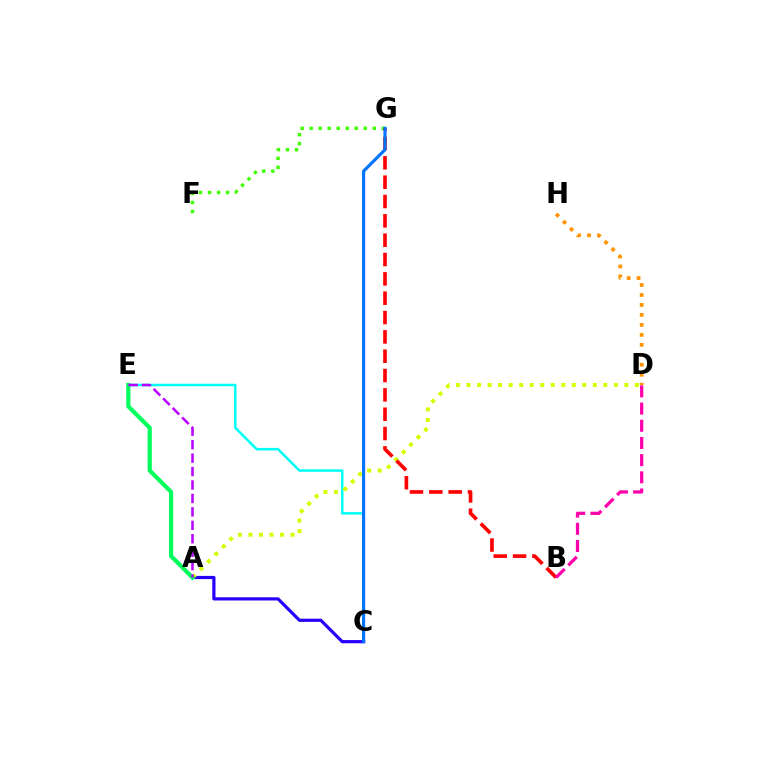{('C', 'E'): [{'color': '#00fff6', 'line_style': 'solid', 'thickness': 1.8}], ('D', 'H'): [{'color': '#ff9400', 'line_style': 'dotted', 'thickness': 2.71}], ('A', 'C'): [{'color': '#2500ff', 'line_style': 'solid', 'thickness': 2.3}], ('F', 'G'): [{'color': '#3dff00', 'line_style': 'dotted', 'thickness': 2.45}], ('A', 'D'): [{'color': '#d1ff00', 'line_style': 'dotted', 'thickness': 2.86}], ('B', 'G'): [{'color': '#ff0000', 'line_style': 'dashed', 'thickness': 2.63}], ('C', 'G'): [{'color': '#0074ff', 'line_style': 'solid', 'thickness': 2.26}], ('A', 'E'): [{'color': '#00ff5c', 'line_style': 'solid', 'thickness': 3.0}, {'color': '#b900ff', 'line_style': 'dashed', 'thickness': 1.83}], ('B', 'D'): [{'color': '#ff00ac', 'line_style': 'dashed', 'thickness': 2.33}]}